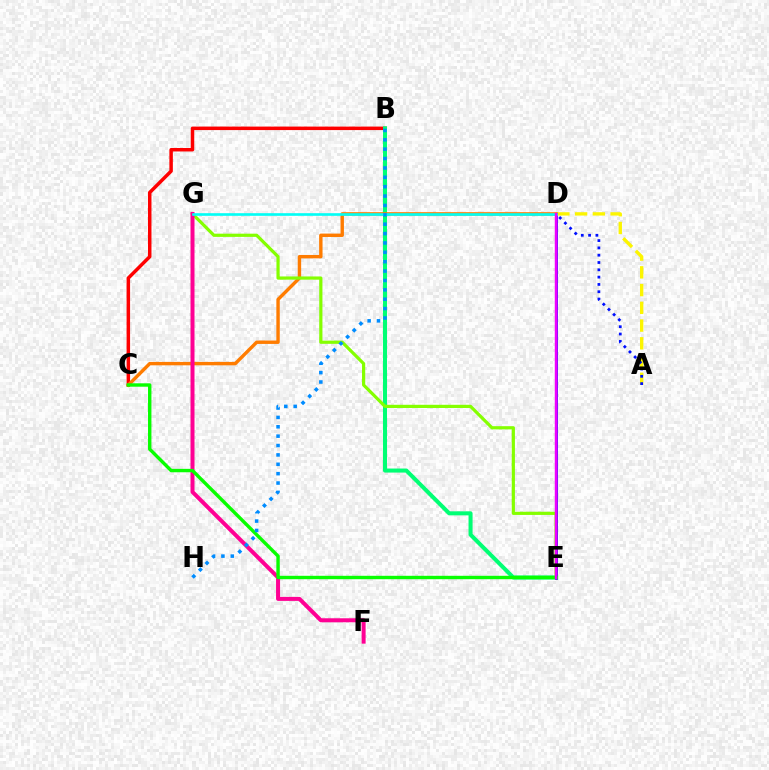{('B', 'C'): [{'color': '#ff0000', 'line_style': 'solid', 'thickness': 2.51}], ('A', 'D'): [{'color': '#fcf500', 'line_style': 'dashed', 'thickness': 2.41}, {'color': '#0010ff', 'line_style': 'dotted', 'thickness': 1.99}], ('B', 'E'): [{'color': '#00ff74', 'line_style': 'solid', 'thickness': 2.91}], ('C', 'D'): [{'color': '#ff7c00', 'line_style': 'solid', 'thickness': 2.45}], ('E', 'G'): [{'color': '#84ff00', 'line_style': 'solid', 'thickness': 2.3}], ('F', 'G'): [{'color': '#ff0094', 'line_style': 'solid', 'thickness': 2.88}], ('D', 'E'): [{'color': '#7200ff', 'line_style': 'solid', 'thickness': 2.04}, {'color': '#ee00ff', 'line_style': 'solid', 'thickness': 1.75}], ('C', 'E'): [{'color': '#08ff00', 'line_style': 'solid', 'thickness': 2.45}], ('D', 'G'): [{'color': '#00fff6', 'line_style': 'solid', 'thickness': 1.89}], ('B', 'H'): [{'color': '#008cff', 'line_style': 'dotted', 'thickness': 2.55}]}